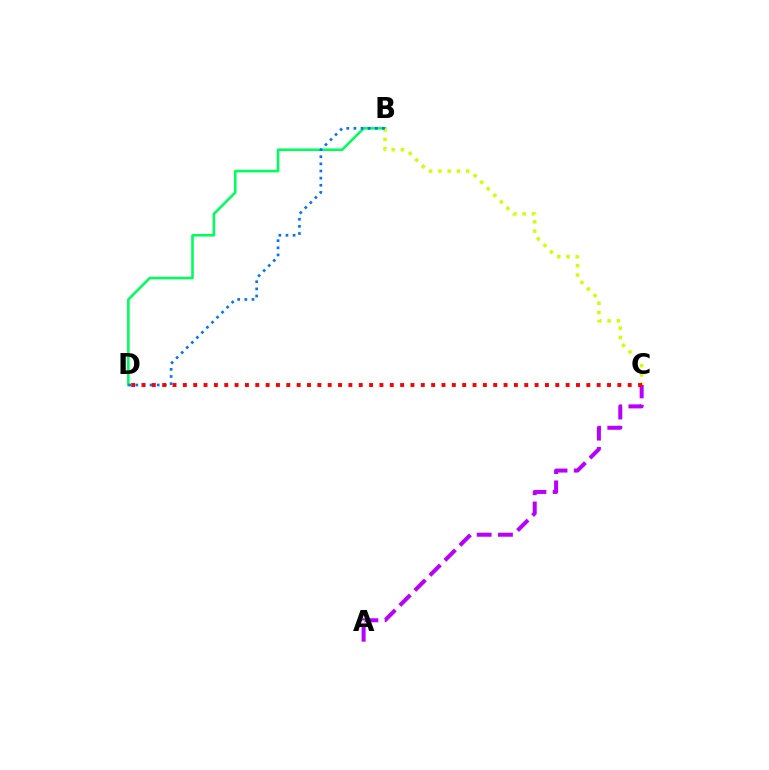{('B', 'D'): [{'color': '#00ff5c', 'line_style': 'solid', 'thickness': 1.86}, {'color': '#0074ff', 'line_style': 'dotted', 'thickness': 1.94}], ('B', 'C'): [{'color': '#d1ff00', 'line_style': 'dotted', 'thickness': 2.52}], ('A', 'C'): [{'color': '#b900ff', 'line_style': 'dashed', 'thickness': 2.89}], ('C', 'D'): [{'color': '#ff0000', 'line_style': 'dotted', 'thickness': 2.81}]}